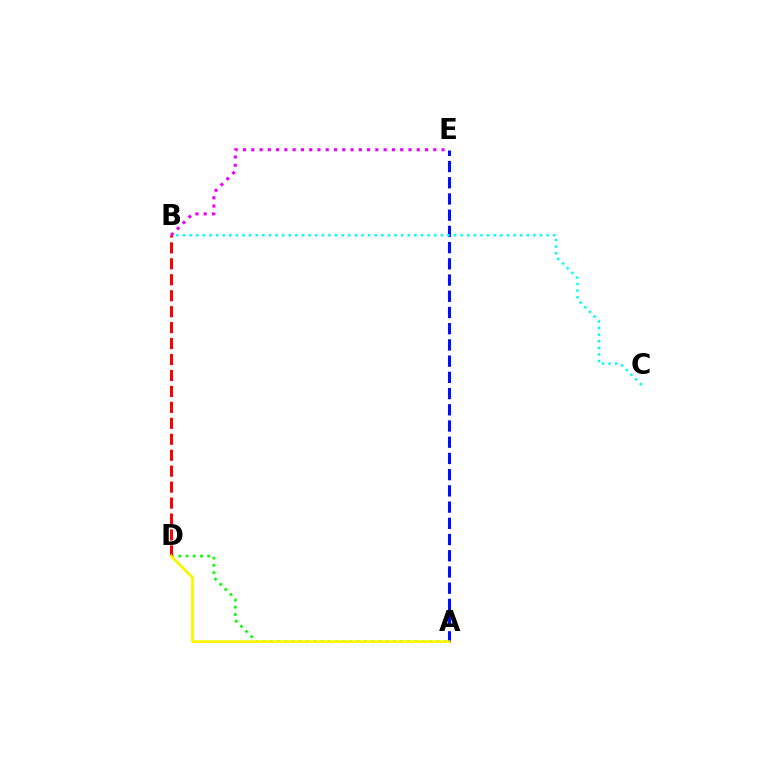{('A', 'D'): [{'color': '#08ff00', 'line_style': 'dotted', 'thickness': 1.97}, {'color': '#fcf500', 'line_style': 'solid', 'thickness': 2.01}], ('A', 'E'): [{'color': '#0010ff', 'line_style': 'dashed', 'thickness': 2.2}], ('B', 'C'): [{'color': '#00fff6', 'line_style': 'dotted', 'thickness': 1.8}], ('B', 'D'): [{'color': '#ff0000', 'line_style': 'dashed', 'thickness': 2.17}], ('B', 'E'): [{'color': '#ee00ff', 'line_style': 'dotted', 'thickness': 2.25}]}